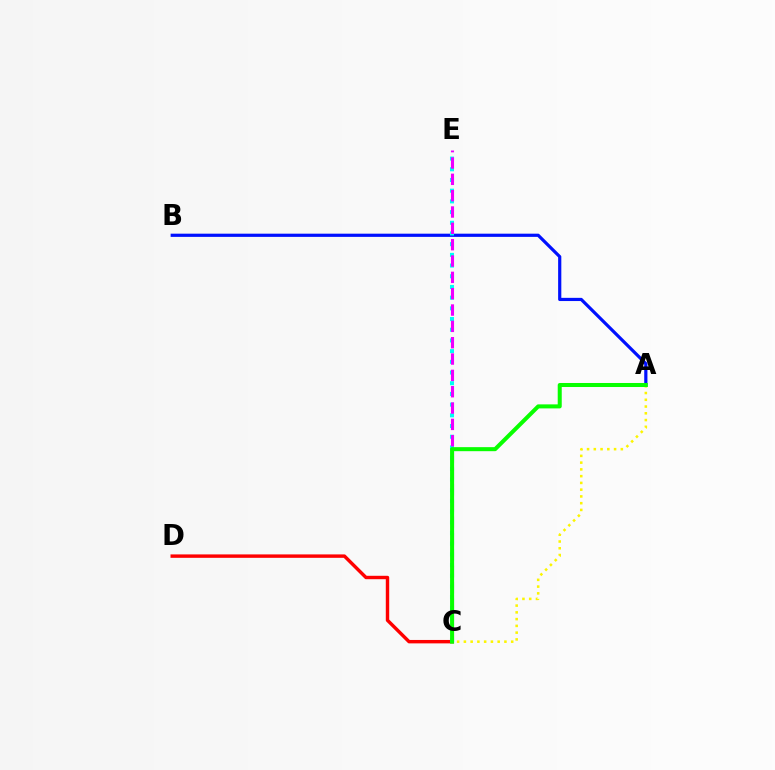{('C', 'D'): [{'color': '#ff0000', 'line_style': 'solid', 'thickness': 2.46}], ('A', 'B'): [{'color': '#0010ff', 'line_style': 'solid', 'thickness': 2.3}], ('C', 'E'): [{'color': '#00fff6', 'line_style': 'dotted', 'thickness': 2.91}, {'color': '#ee00ff', 'line_style': 'dashed', 'thickness': 2.22}], ('A', 'C'): [{'color': '#fcf500', 'line_style': 'dotted', 'thickness': 1.84}, {'color': '#08ff00', 'line_style': 'solid', 'thickness': 2.9}]}